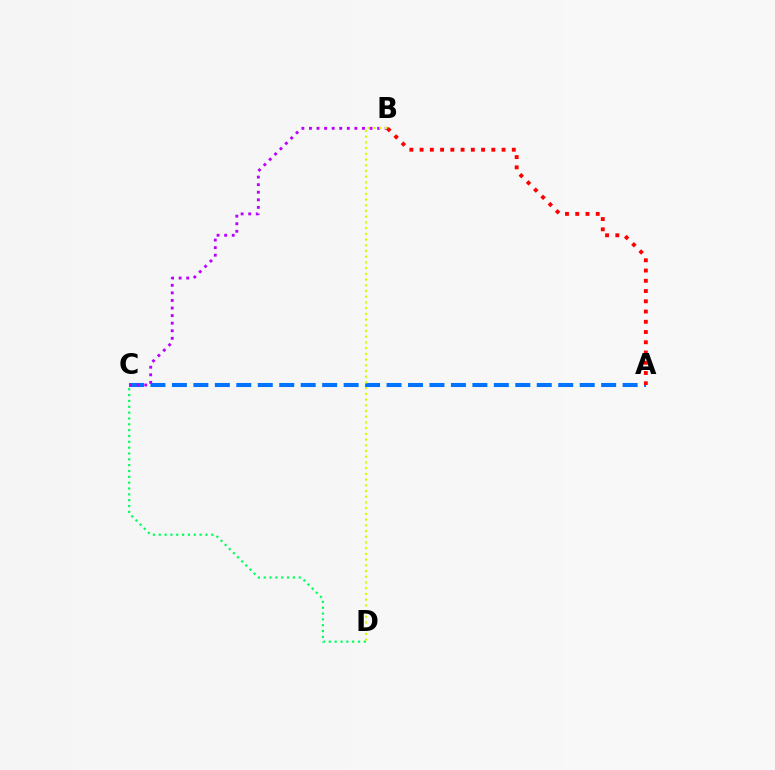{('A', 'C'): [{'color': '#0074ff', 'line_style': 'dashed', 'thickness': 2.92}], ('B', 'C'): [{'color': '#b900ff', 'line_style': 'dotted', 'thickness': 2.06}], ('C', 'D'): [{'color': '#00ff5c', 'line_style': 'dotted', 'thickness': 1.59}], ('A', 'B'): [{'color': '#ff0000', 'line_style': 'dotted', 'thickness': 2.78}], ('B', 'D'): [{'color': '#d1ff00', 'line_style': 'dotted', 'thickness': 1.55}]}